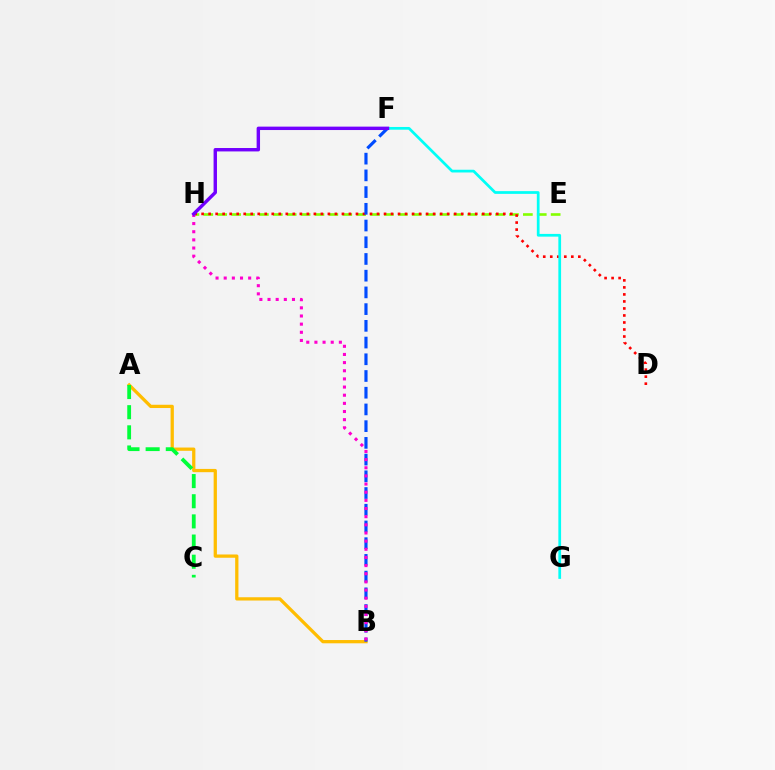{('E', 'H'): [{'color': '#84ff00', 'line_style': 'dashed', 'thickness': 1.89}], ('A', 'B'): [{'color': '#ffbd00', 'line_style': 'solid', 'thickness': 2.35}], ('D', 'H'): [{'color': '#ff0000', 'line_style': 'dotted', 'thickness': 1.91}], ('B', 'F'): [{'color': '#004bff', 'line_style': 'dashed', 'thickness': 2.27}], ('A', 'C'): [{'color': '#00ff39', 'line_style': 'dashed', 'thickness': 2.74}], ('F', 'G'): [{'color': '#00fff6', 'line_style': 'solid', 'thickness': 1.96}], ('B', 'H'): [{'color': '#ff00cf', 'line_style': 'dotted', 'thickness': 2.21}], ('F', 'H'): [{'color': '#7200ff', 'line_style': 'solid', 'thickness': 2.45}]}